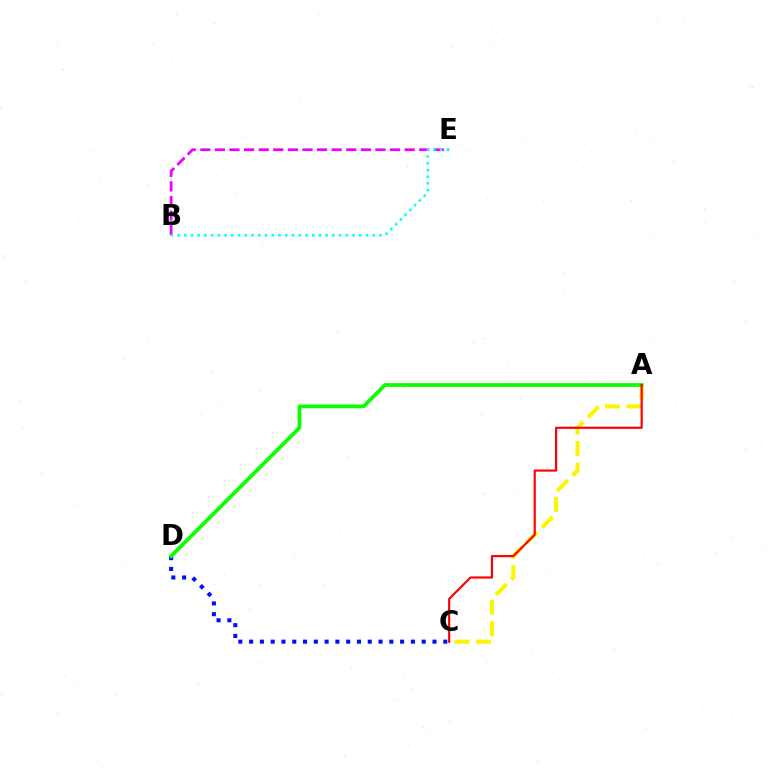{('B', 'E'): [{'color': '#ee00ff', 'line_style': 'dashed', 'thickness': 1.98}, {'color': '#00fff6', 'line_style': 'dotted', 'thickness': 1.83}], ('C', 'D'): [{'color': '#0010ff', 'line_style': 'dotted', 'thickness': 2.93}], ('A', 'C'): [{'color': '#fcf500', 'line_style': 'dashed', 'thickness': 2.93}, {'color': '#ff0000', 'line_style': 'solid', 'thickness': 1.57}], ('A', 'D'): [{'color': '#08ff00', 'line_style': 'solid', 'thickness': 2.67}]}